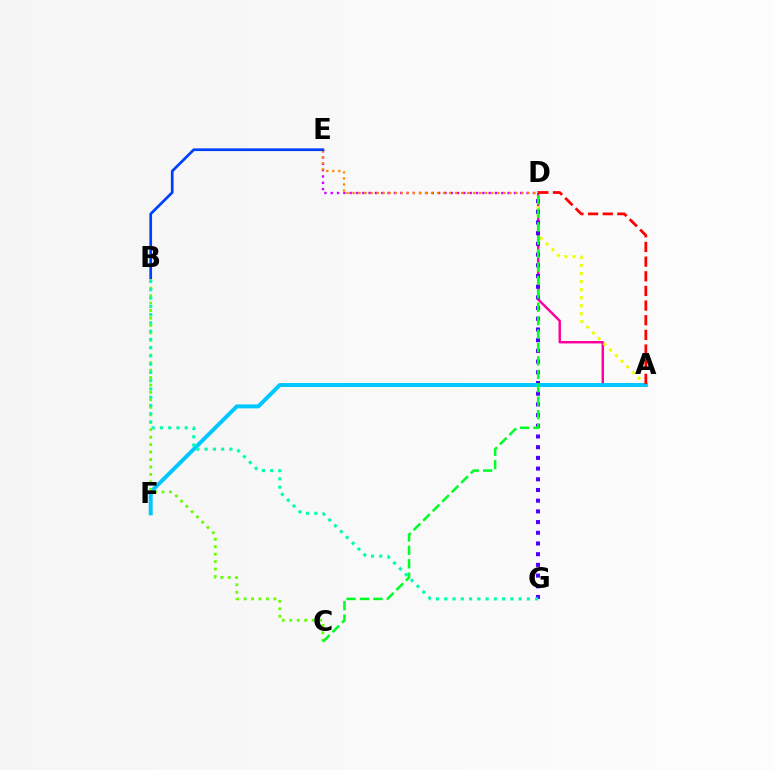{('A', 'D'): [{'color': '#ff00a0', 'line_style': 'solid', 'thickness': 1.77}, {'color': '#eeff00', 'line_style': 'dotted', 'thickness': 2.19}, {'color': '#ff0000', 'line_style': 'dashed', 'thickness': 1.99}], ('D', 'E'): [{'color': '#d600ff', 'line_style': 'dotted', 'thickness': 1.72}, {'color': '#ff8800', 'line_style': 'dotted', 'thickness': 1.64}], ('B', 'E'): [{'color': '#003fff', 'line_style': 'solid', 'thickness': 1.95}], ('D', 'G'): [{'color': '#4f00ff', 'line_style': 'dotted', 'thickness': 2.91}], ('A', 'F'): [{'color': '#00c7ff', 'line_style': 'solid', 'thickness': 2.85}], ('B', 'C'): [{'color': '#66ff00', 'line_style': 'dotted', 'thickness': 2.02}], ('B', 'G'): [{'color': '#00ffaf', 'line_style': 'dotted', 'thickness': 2.24}], ('C', 'D'): [{'color': '#00ff27', 'line_style': 'dashed', 'thickness': 1.82}]}